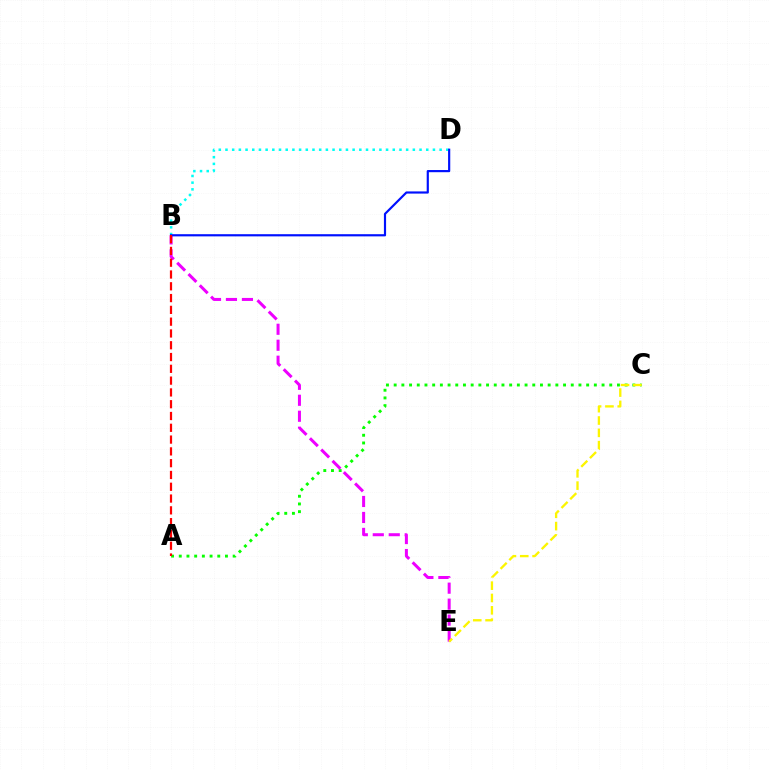{('B', 'D'): [{'color': '#00fff6', 'line_style': 'dotted', 'thickness': 1.82}, {'color': '#0010ff', 'line_style': 'solid', 'thickness': 1.57}], ('A', 'C'): [{'color': '#08ff00', 'line_style': 'dotted', 'thickness': 2.09}], ('B', 'E'): [{'color': '#ee00ff', 'line_style': 'dashed', 'thickness': 2.17}], ('C', 'E'): [{'color': '#fcf500', 'line_style': 'dashed', 'thickness': 1.68}], ('A', 'B'): [{'color': '#ff0000', 'line_style': 'dashed', 'thickness': 1.6}]}